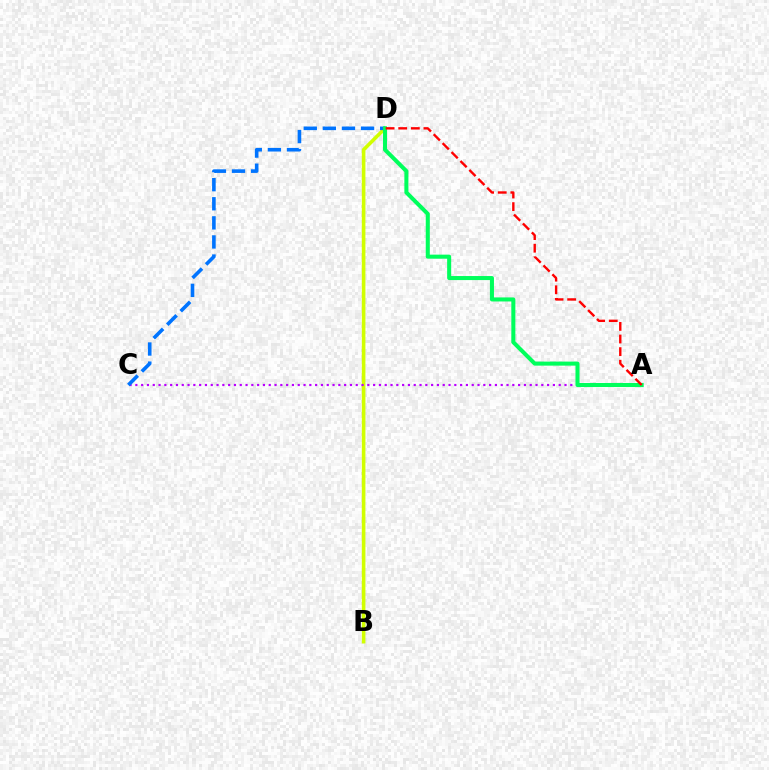{('B', 'D'): [{'color': '#d1ff00', 'line_style': 'solid', 'thickness': 2.59}], ('A', 'C'): [{'color': '#b900ff', 'line_style': 'dotted', 'thickness': 1.58}], ('C', 'D'): [{'color': '#0074ff', 'line_style': 'dashed', 'thickness': 2.59}], ('A', 'D'): [{'color': '#00ff5c', 'line_style': 'solid', 'thickness': 2.91}, {'color': '#ff0000', 'line_style': 'dashed', 'thickness': 1.71}]}